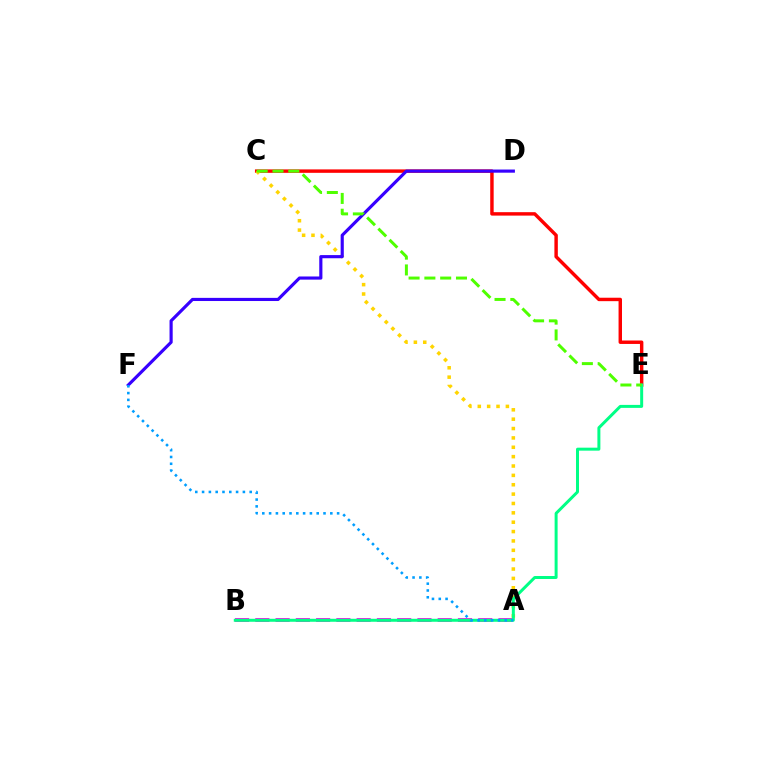{('C', 'E'): [{'color': '#ff0000', 'line_style': 'solid', 'thickness': 2.47}, {'color': '#4fff00', 'line_style': 'dashed', 'thickness': 2.15}], ('A', 'C'): [{'color': '#ffd500', 'line_style': 'dotted', 'thickness': 2.54}], ('A', 'B'): [{'color': '#ff00ed', 'line_style': 'dashed', 'thickness': 2.75}], ('B', 'E'): [{'color': '#00ff86', 'line_style': 'solid', 'thickness': 2.15}], ('D', 'F'): [{'color': '#3700ff', 'line_style': 'solid', 'thickness': 2.27}], ('A', 'F'): [{'color': '#009eff', 'line_style': 'dotted', 'thickness': 1.85}]}